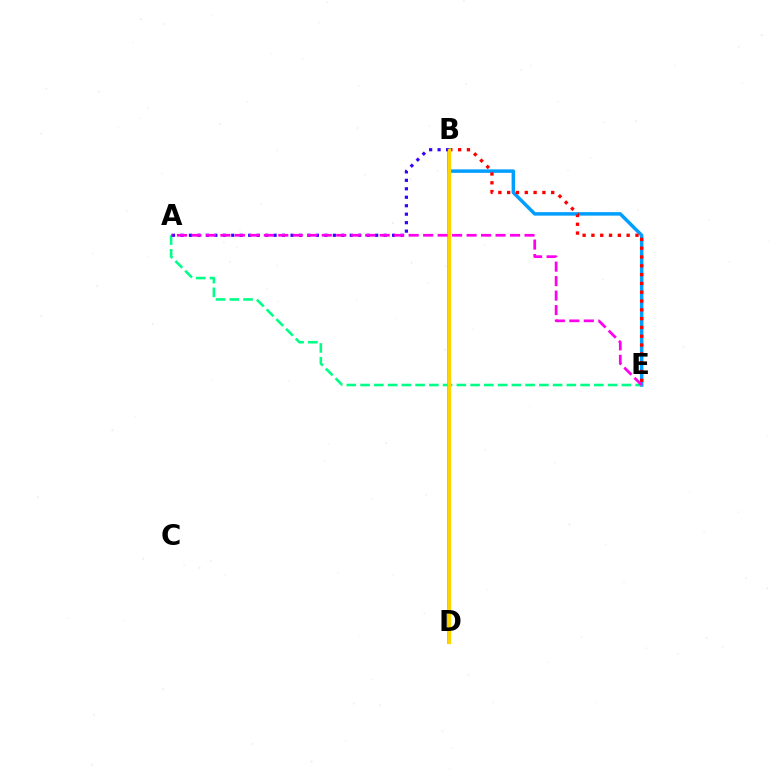{('B', 'E'): [{'color': '#009eff', 'line_style': 'solid', 'thickness': 2.5}, {'color': '#ff0000', 'line_style': 'dotted', 'thickness': 2.39}], ('A', 'E'): [{'color': '#00ff86', 'line_style': 'dashed', 'thickness': 1.87}, {'color': '#ff00ed', 'line_style': 'dashed', 'thickness': 1.97}], ('B', 'D'): [{'color': '#4fff00', 'line_style': 'solid', 'thickness': 2.63}, {'color': '#ffd500', 'line_style': 'solid', 'thickness': 2.39}], ('A', 'B'): [{'color': '#3700ff', 'line_style': 'dotted', 'thickness': 2.3}]}